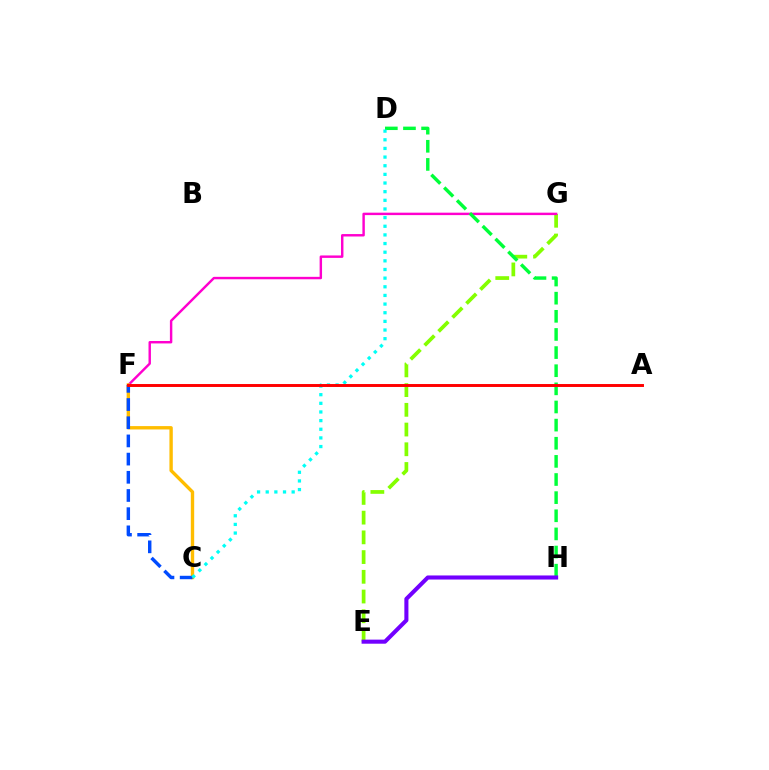{('E', 'G'): [{'color': '#84ff00', 'line_style': 'dashed', 'thickness': 2.68}], ('F', 'G'): [{'color': '#ff00cf', 'line_style': 'solid', 'thickness': 1.75}], ('D', 'H'): [{'color': '#00ff39', 'line_style': 'dashed', 'thickness': 2.46}], ('C', 'F'): [{'color': '#ffbd00', 'line_style': 'solid', 'thickness': 2.42}, {'color': '#004bff', 'line_style': 'dashed', 'thickness': 2.47}], ('C', 'D'): [{'color': '#00fff6', 'line_style': 'dotted', 'thickness': 2.35}], ('E', 'H'): [{'color': '#7200ff', 'line_style': 'solid', 'thickness': 2.93}], ('A', 'F'): [{'color': '#ff0000', 'line_style': 'solid', 'thickness': 2.11}]}